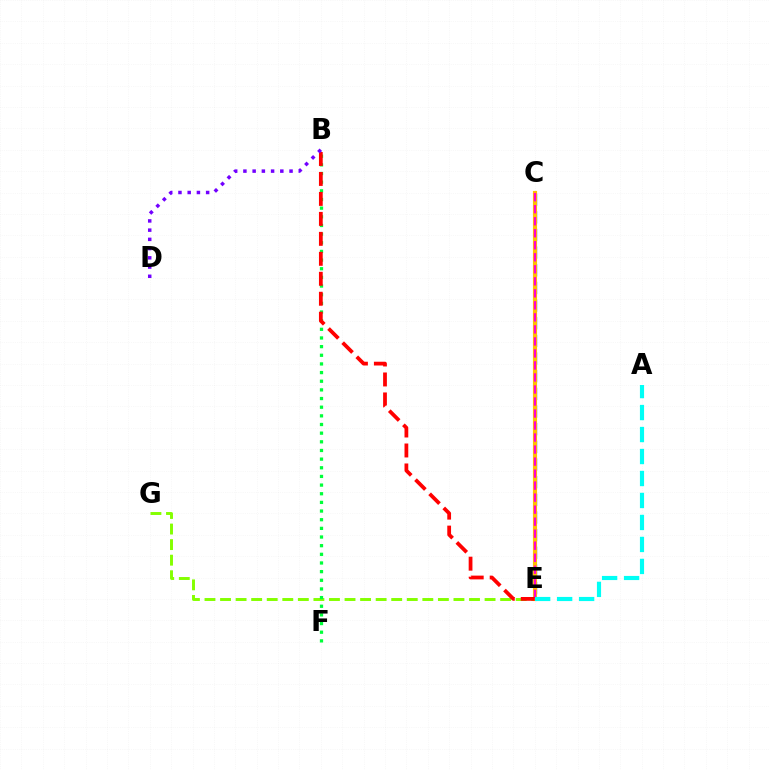{('E', 'G'): [{'color': '#84ff00', 'line_style': 'dashed', 'thickness': 2.11}], ('C', 'E'): [{'color': '#004bff', 'line_style': 'dashed', 'thickness': 2.4}, {'color': '#ffbd00', 'line_style': 'solid', 'thickness': 2.98}, {'color': '#ff00cf', 'line_style': 'dashed', 'thickness': 1.63}], ('B', 'F'): [{'color': '#00ff39', 'line_style': 'dotted', 'thickness': 2.35}], ('B', 'E'): [{'color': '#ff0000', 'line_style': 'dashed', 'thickness': 2.71}], ('A', 'E'): [{'color': '#00fff6', 'line_style': 'dashed', 'thickness': 2.99}], ('B', 'D'): [{'color': '#7200ff', 'line_style': 'dotted', 'thickness': 2.51}]}